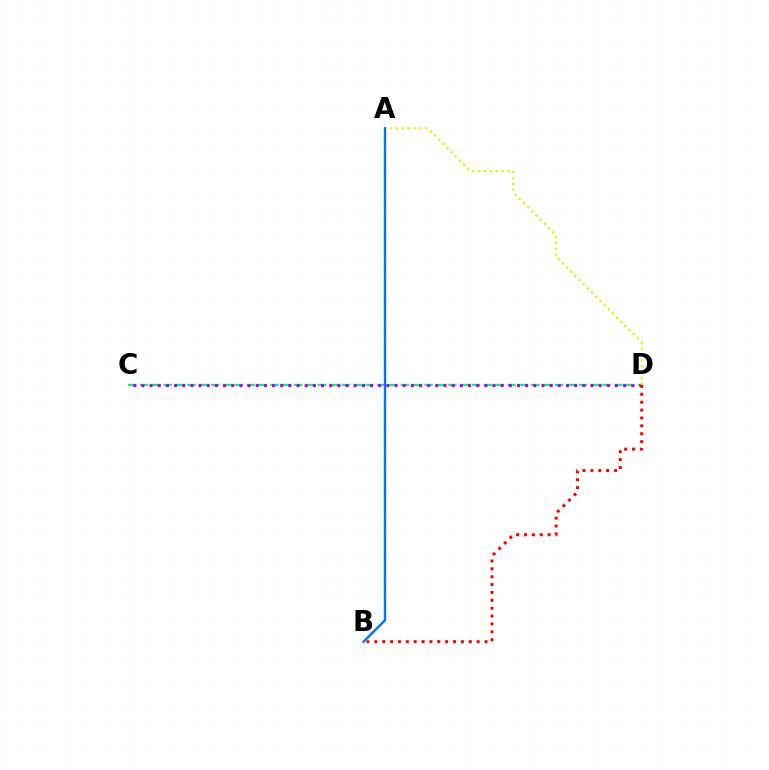{('C', 'D'): [{'color': '#00ff5c', 'line_style': 'dashed', 'thickness': 1.61}, {'color': '#b900ff', 'line_style': 'dotted', 'thickness': 2.22}], ('A', 'D'): [{'color': '#d1ff00', 'line_style': 'dotted', 'thickness': 1.6}], ('B', 'D'): [{'color': '#ff0000', 'line_style': 'dotted', 'thickness': 2.14}], ('A', 'B'): [{'color': '#0074ff', 'line_style': 'solid', 'thickness': 1.72}]}